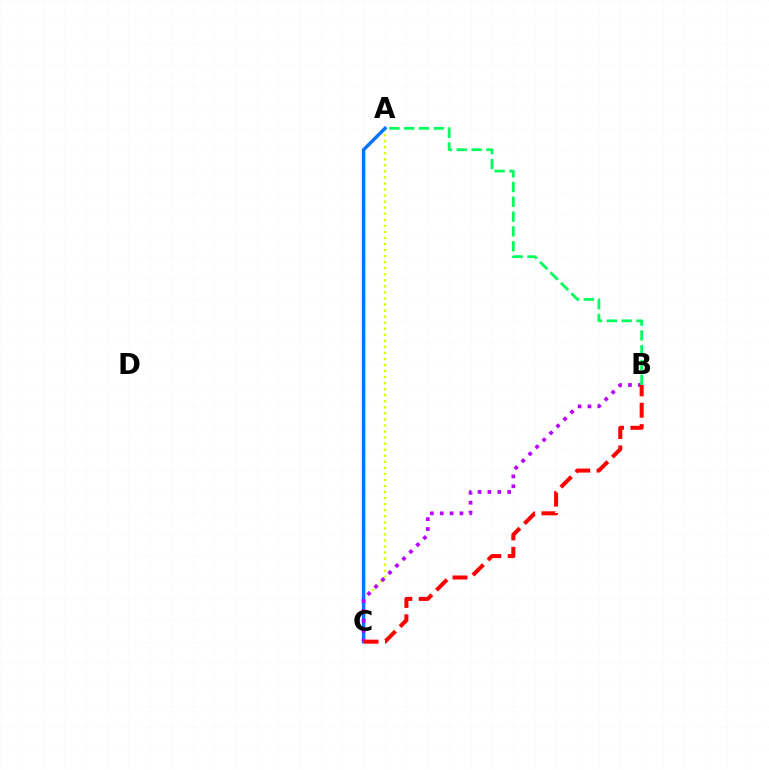{('A', 'C'): [{'color': '#d1ff00', 'line_style': 'dotted', 'thickness': 1.64}, {'color': '#0074ff', 'line_style': 'solid', 'thickness': 2.5}], ('B', 'C'): [{'color': '#b900ff', 'line_style': 'dotted', 'thickness': 2.68}, {'color': '#ff0000', 'line_style': 'dashed', 'thickness': 2.9}], ('A', 'B'): [{'color': '#00ff5c', 'line_style': 'dashed', 'thickness': 2.01}]}